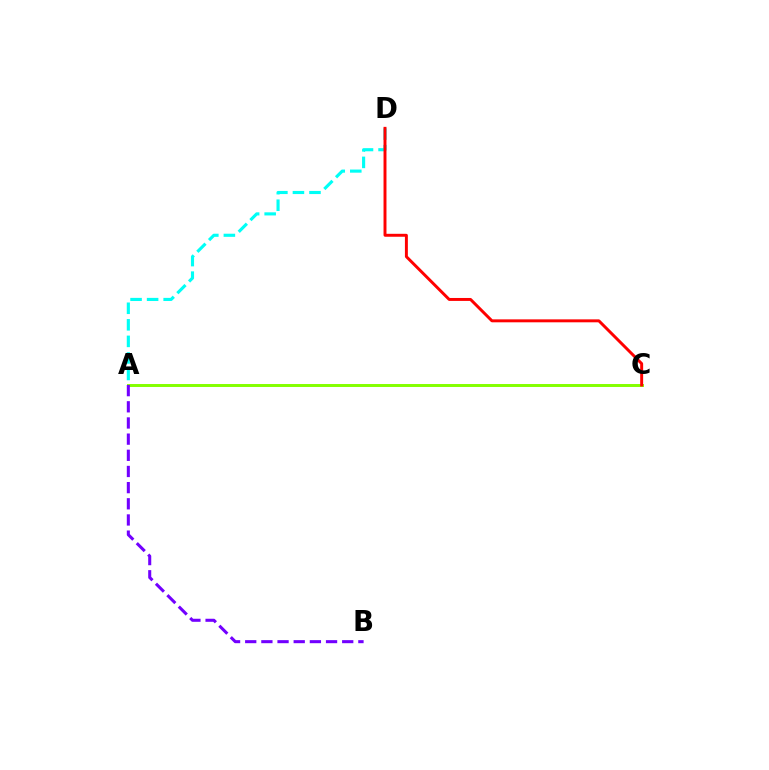{('A', 'D'): [{'color': '#00fff6', 'line_style': 'dashed', 'thickness': 2.25}], ('A', 'C'): [{'color': '#84ff00', 'line_style': 'solid', 'thickness': 2.13}], ('C', 'D'): [{'color': '#ff0000', 'line_style': 'solid', 'thickness': 2.12}], ('A', 'B'): [{'color': '#7200ff', 'line_style': 'dashed', 'thickness': 2.2}]}